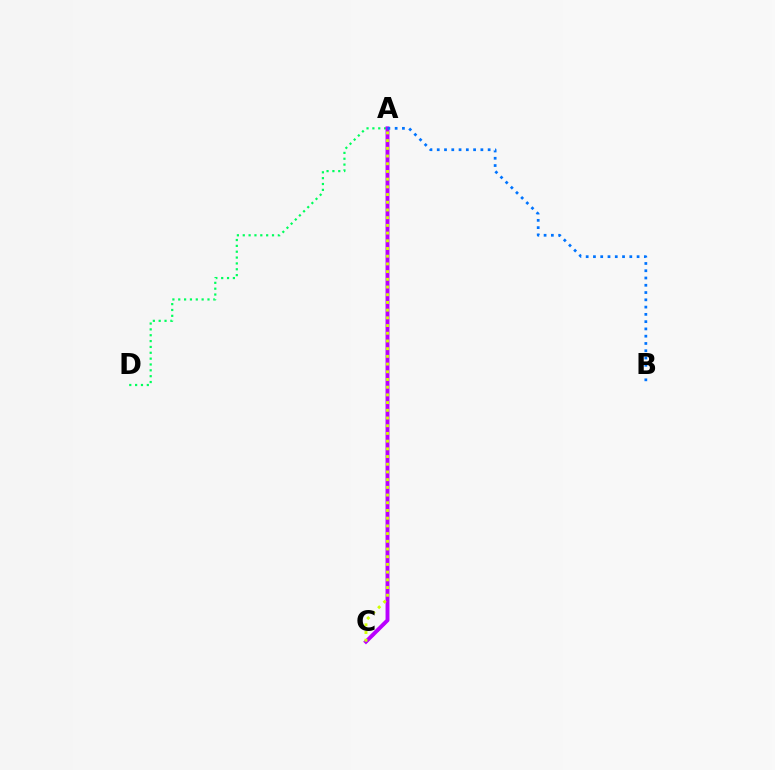{('A', 'C'): [{'color': '#ff0000', 'line_style': 'dotted', 'thickness': 2.11}, {'color': '#b900ff', 'line_style': 'solid', 'thickness': 2.81}, {'color': '#d1ff00', 'line_style': 'dotted', 'thickness': 2.09}], ('A', 'D'): [{'color': '#00ff5c', 'line_style': 'dotted', 'thickness': 1.59}], ('A', 'B'): [{'color': '#0074ff', 'line_style': 'dotted', 'thickness': 1.98}]}